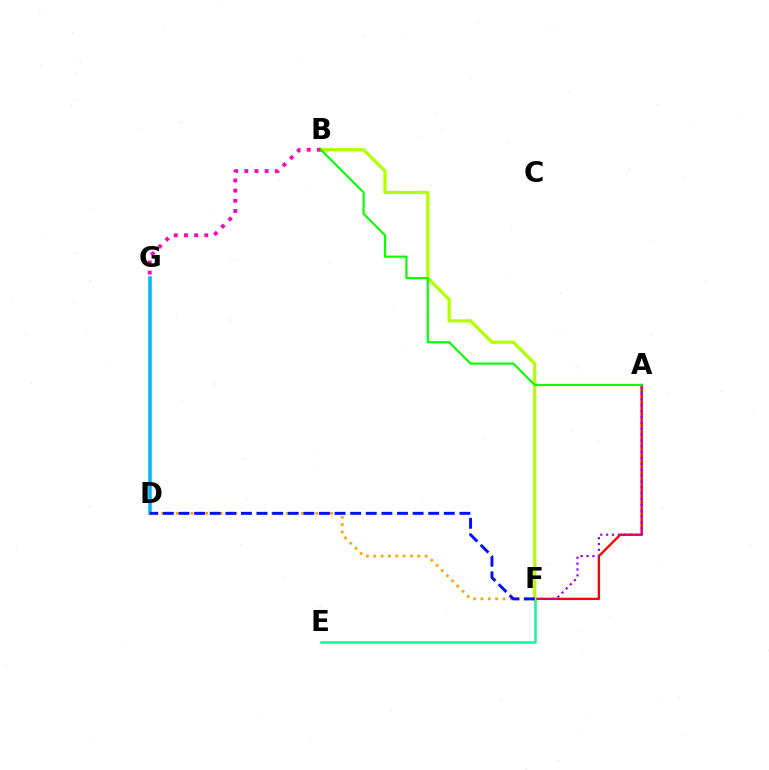{('A', 'F'): [{'color': '#ff0000', 'line_style': 'solid', 'thickness': 1.7}, {'color': '#9b00ff', 'line_style': 'dotted', 'thickness': 1.59}], ('E', 'F'): [{'color': '#00ff9d', 'line_style': 'solid', 'thickness': 1.82}], ('B', 'F'): [{'color': '#b3ff00', 'line_style': 'solid', 'thickness': 2.35}], ('D', 'F'): [{'color': '#ffa500', 'line_style': 'dotted', 'thickness': 2.0}, {'color': '#0010ff', 'line_style': 'dashed', 'thickness': 2.12}], ('D', 'G'): [{'color': '#00b5ff', 'line_style': 'solid', 'thickness': 2.55}], ('B', 'G'): [{'color': '#ff00bd', 'line_style': 'dotted', 'thickness': 2.77}], ('A', 'B'): [{'color': '#08ff00', 'line_style': 'solid', 'thickness': 1.55}]}